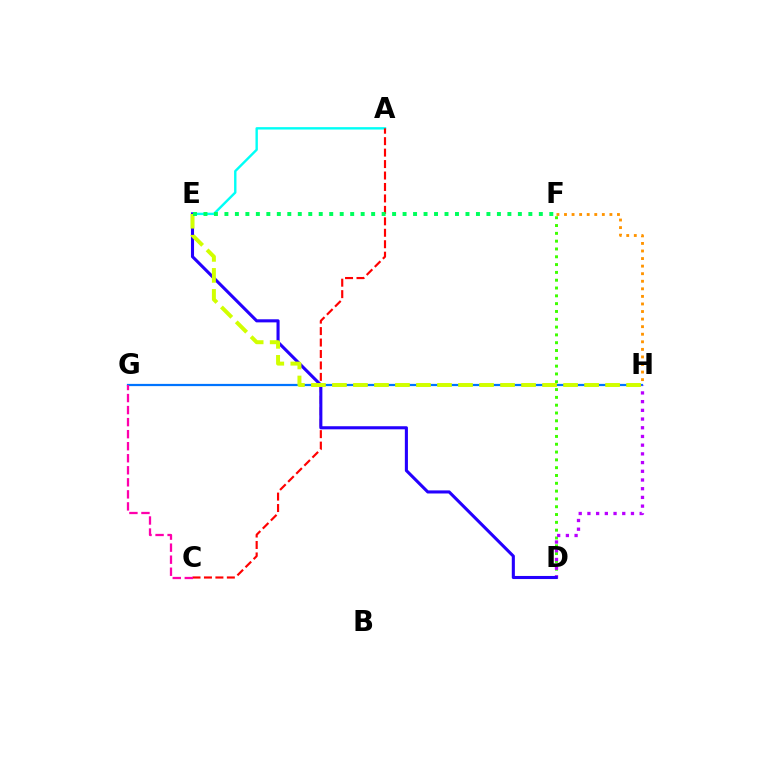{('G', 'H'): [{'color': '#0074ff', 'line_style': 'solid', 'thickness': 1.6}], ('D', 'F'): [{'color': '#3dff00', 'line_style': 'dotted', 'thickness': 2.12}], ('A', 'E'): [{'color': '#00fff6', 'line_style': 'solid', 'thickness': 1.73}], ('D', 'H'): [{'color': '#b900ff', 'line_style': 'dotted', 'thickness': 2.37}], ('A', 'C'): [{'color': '#ff0000', 'line_style': 'dashed', 'thickness': 1.56}], ('D', 'E'): [{'color': '#2500ff', 'line_style': 'solid', 'thickness': 2.22}], ('C', 'G'): [{'color': '#ff00ac', 'line_style': 'dashed', 'thickness': 1.64}], ('F', 'H'): [{'color': '#ff9400', 'line_style': 'dotted', 'thickness': 2.06}], ('E', 'H'): [{'color': '#d1ff00', 'line_style': 'dashed', 'thickness': 2.85}], ('E', 'F'): [{'color': '#00ff5c', 'line_style': 'dotted', 'thickness': 2.85}]}